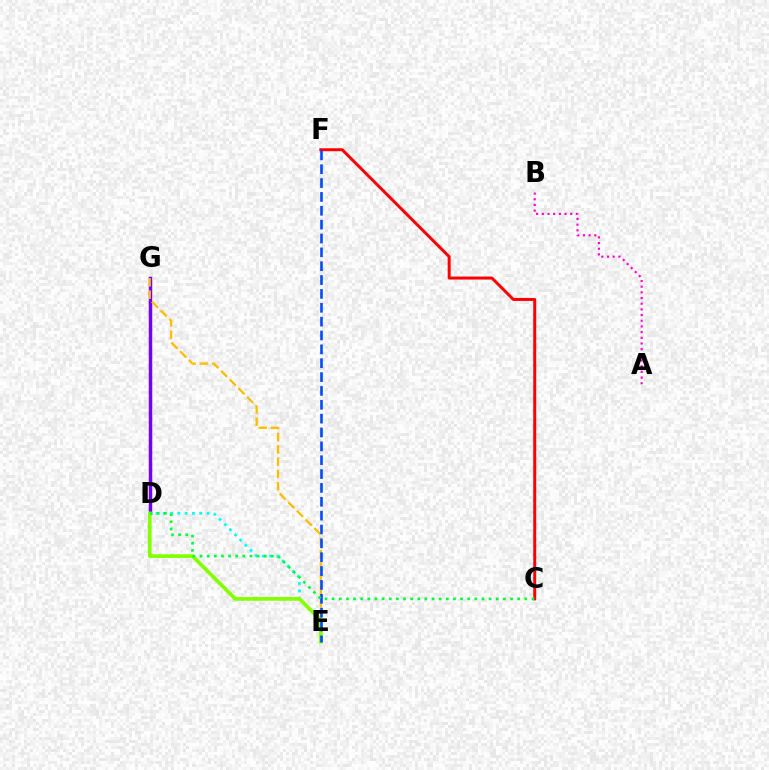{('D', 'G'): [{'color': '#7200ff', 'line_style': 'solid', 'thickness': 2.49}], ('D', 'E'): [{'color': '#00fff6', 'line_style': 'dotted', 'thickness': 1.98}, {'color': '#84ff00', 'line_style': 'solid', 'thickness': 2.67}], ('A', 'B'): [{'color': '#ff00cf', 'line_style': 'dotted', 'thickness': 1.54}], ('E', 'G'): [{'color': '#ffbd00', 'line_style': 'dashed', 'thickness': 1.67}], ('C', 'F'): [{'color': '#ff0000', 'line_style': 'solid', 'thickness': 2.15}], ('E', 'F'): [{'color': '#004bff', 'line_style': 'dashed', 'thickness': 1.88}], ('C', 'D'): [{'color': '#00ff39', 'line_style': 'dotted', 'thickness': 1.94}]}